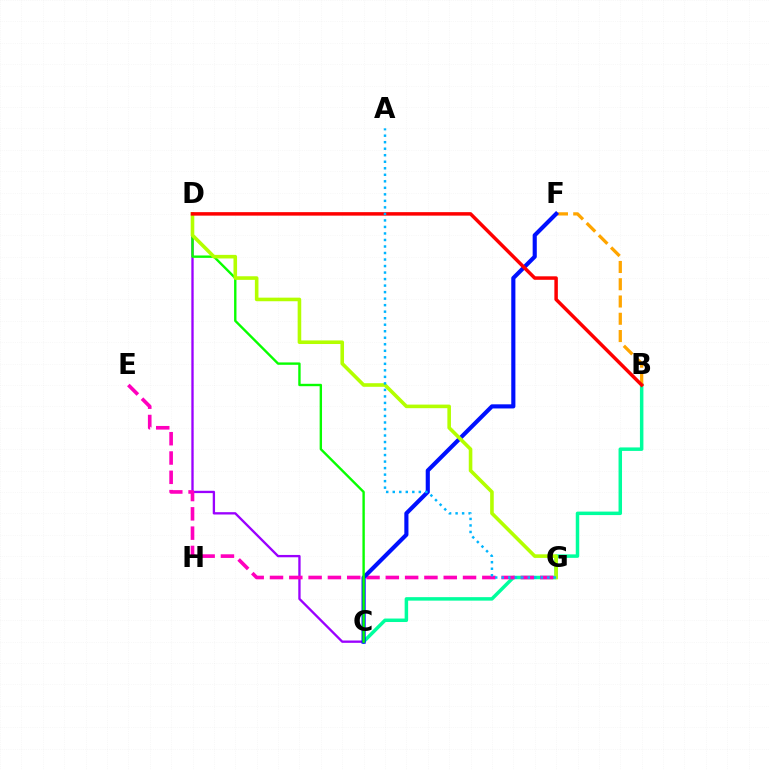{('B', 'C'): [{'color': '#00ff9d', 'line_style': 'solid', 'thickness': 2.51}], ('B', 'F'): [{'color': '#ffa500', 'line_style': 'dashed', 'thickness': 2.35}], ('C', 'D'): [{'color': '#9b00ff', 'line_style': 'solid', 'thickness': 1.68}, {'color': '#08ff00', 'line_style': 'solid', 'thickness': 1.72}], ('E', 'G'): [{'color': '#ff00bd', 'line_style': 'dashed', 'thickness': 2.62}], ('C', 'F'): [{'color': '#0010ff', 'line_style': 'solid', 'thickness': 2.97}], ('D', 'G'): [{'color': '#b3ff00', 'line_style': 'solid', 'thickness': 2.59}], ('B', 'D'): [{'color': '#ff0000', 'line_style': 'solid', 'thickness': 2.51}], ('A', 'G'): [{'color': '#00b5ff', 'line_style': 'dotted', 'thickness': 1.77}]}